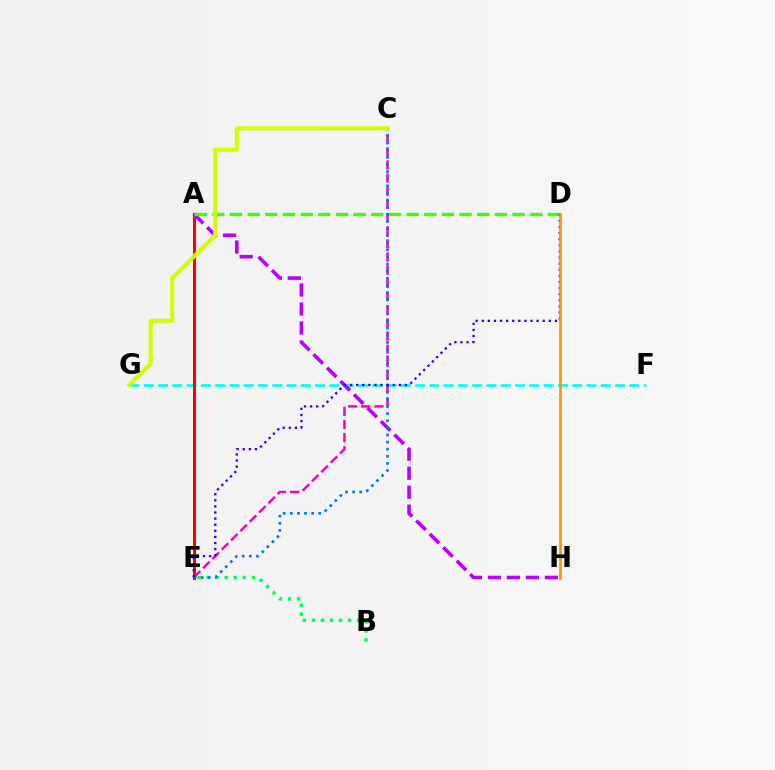{('F', 'G'): [{'color': '#00fff6', 'line_style': 'dashed', 'thickness': 1.94}], ('A', 'E'): [{'color': '#ff0000', 'line_style': 'solid', 'thickness': 2.2}], ('B', 'E'): [{'color': '#00ff5c', 'line_style': 'dotted', 'thickness': 2.45}], ('A', 'H'): [{'color': '#b900ff', 'line_style': 'dashed', 'thickness': 2.58}], ('A', 'D'): [{'color': '#3dff00', 'line_style': 'dashed', 'thickness': 2.4}], ('C', 'E'): [{'color': '#ff00ac', 'line_style': 'dashed', 'thickness': 1.79}, {'color': '#0074ff', 'line_style': 'dotted', 'thickness': 1.93}], ('D', 'E'): [{'color': '#2500ff', 'line_style': 'dotted', 'thickness': 1.66}], ('D', 'H'): [{'color': '#ff9400', 'line_style': 'solid', 'thickness': 1.94}], ('C', 'G'): [{'color': '#d1ff00', 'line_style': 'solid', 'thickness': 2.94}]}